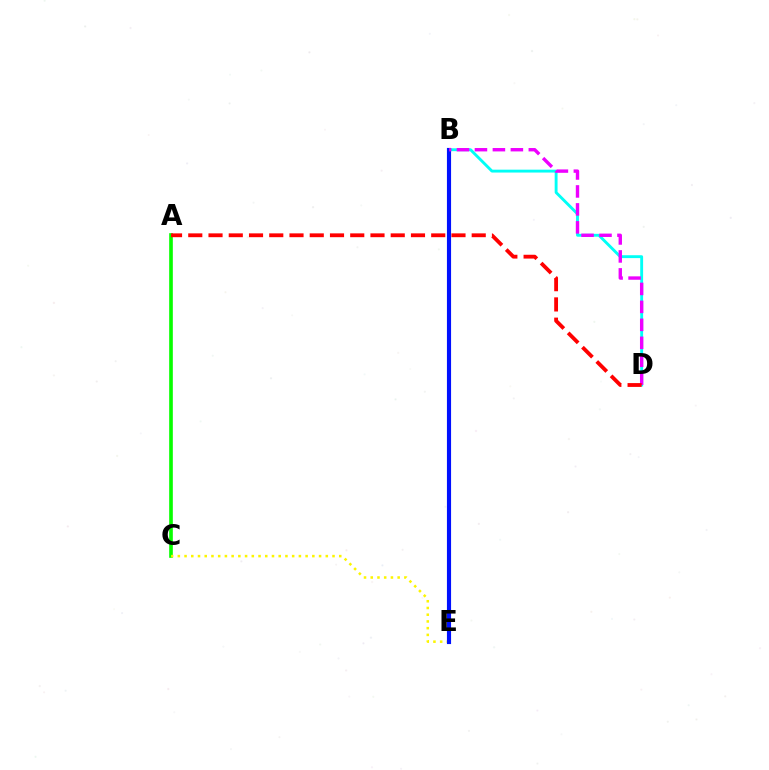{('A', 'C'): [{'color': '#08ff00', 'line_style': 'solid', 'thickness': 2.62}], ('C', 'E'): [{'color': '#fcf500', 'line_style': 'dotted', 'thickness': 1.83}], ('B', 'D'): [{'color': '#00fff6', 'line_style': 'solid', 'thickness': 2.07}, {'color': '#ee00ff', 'line_style': 'dashed', 'thickness': 2.44}], ('B', 'E'): [{'color': '#0010ff', 'line_style': 'solid', 'thickness': 2.98}], ('A', 'D'): [{'color': '#ff0000', 'line_style': 'dashed', 'thickness': 2.75}]}